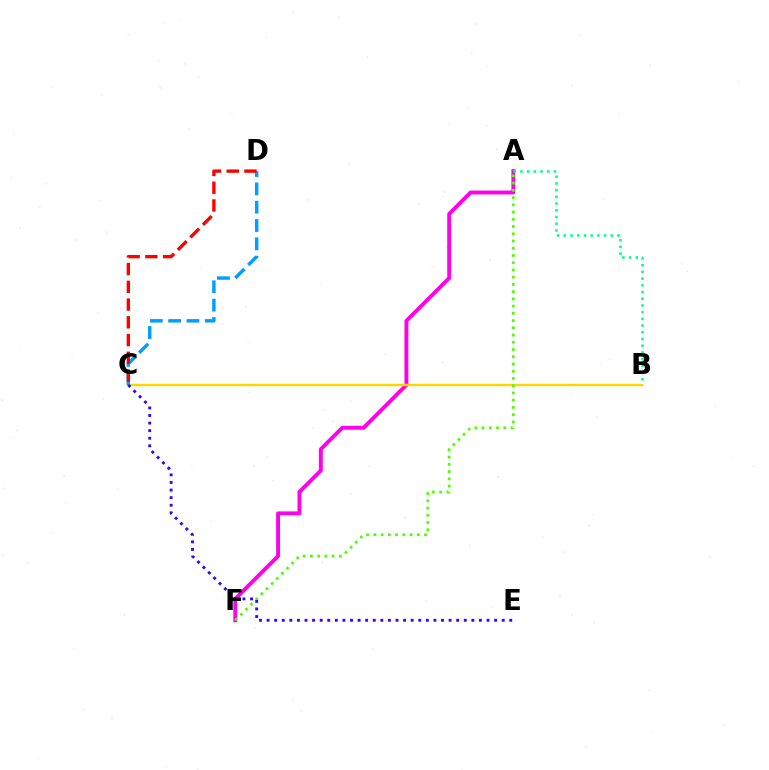{('A', 'F'): [{'color': '#ff00ed', 'line_style': 'solid', 'thickness': 2.79}, {'color': '#4fff00', 'line_style': 'dotted', 'thickness': 1.97}], ('A', 'B'): [{'color': '#00ff86', 'line_style': 'dotted', 'thickness': 1.82}], ('B', 'C'): [{'color': '#ffd500', 'line_style': 'solid', 'thickness': 1.73}], ('C', 'D'): [{'color': '#009eff', 'line_style': 'dashed', 'thickness': 2.49}, {'color': '#ff0000', 'line_style': 'dashed', 'thickness': 2.41}], ('C', 'E'): [{'color': '#3700ff', 'line_style': 'dotted', 'thickness': 2.06}]}